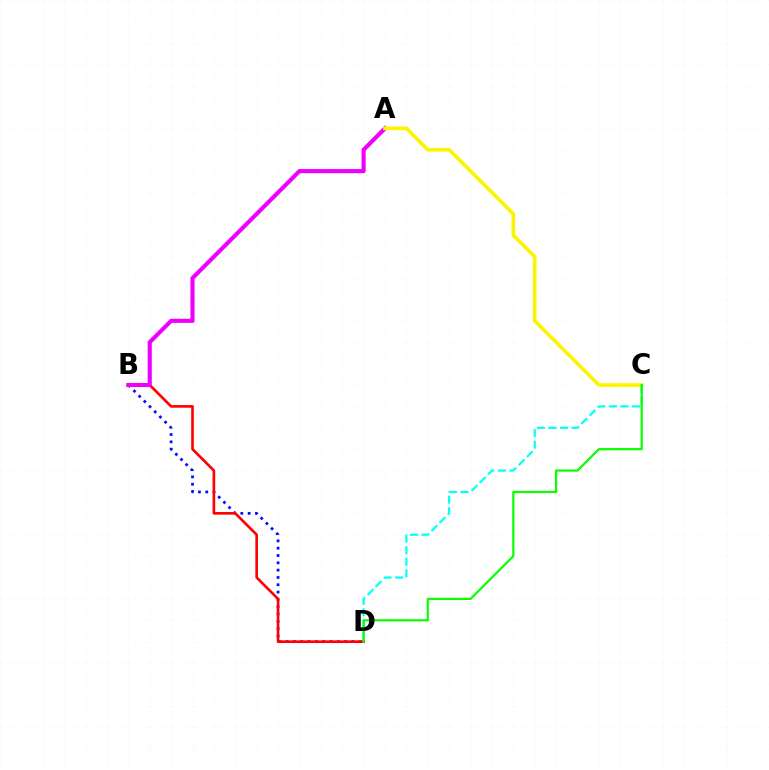{('B', 'D'): [{'color': '#0010ff', 'line_style': 'dotted', 'thickness': 1.99}, {'color': '#ff0000', 'line_style': 'solid', 'thickness': 1.9}], ('A', 'B'): [{'color': '#ee00ff', 'line_style': 'solid', 'thickness': 2.97}], ('A', 'C'): [{'color': '#fcf500', 'line_style': 'solid', 'thickness': 2.63}], ('C', 'D'): [{'color': '#00fff6', 'line_style': 'dashed', 'thickness': 1.57}, {'color': '#08ff00', 'line_style': 'solid', 'thickness': 1.59}]}